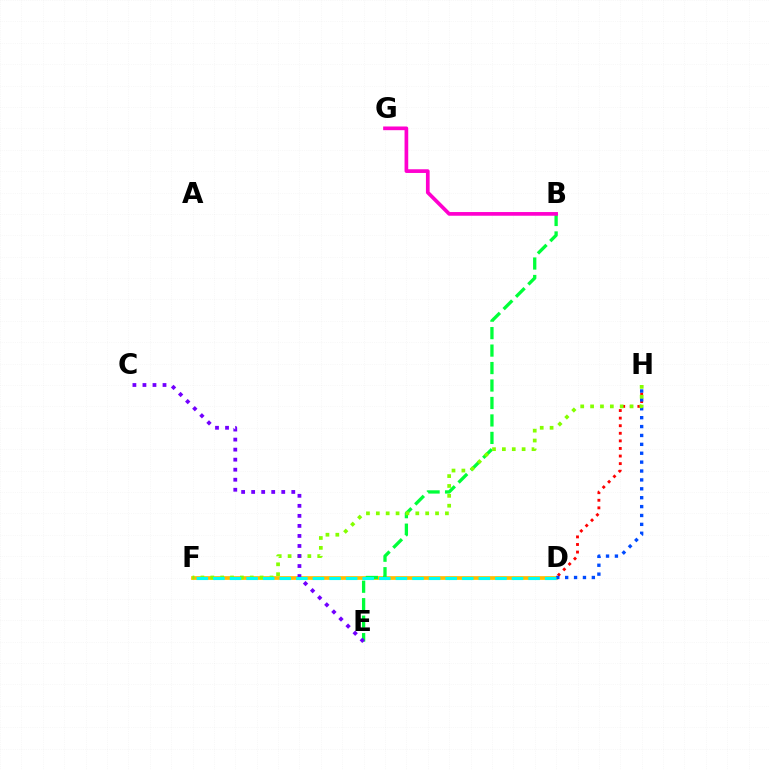{('D', 'H'): [{'color': '#ff0000', 'line_style': 'dotted', 'thickness': 2.06}, {'color': '#004bff', 'line_style': 'dotted', 'thickness': 2.42}], ('D', 'F'): [{'color': '#ffbd00', 'line_style': 'solid', 'thickness': 2.67}, {'color': '#00fff6', 'line_style': 'dashed', 'thickness': 2.25}], ('B', 'E'): [{'color': '#00ff39', 'line_style': 'dashed', 'thickness': 2.37}], ('F', 'H'): [{'color': '#84ff00', 'line_style': 'dotted', 'thickness': 2.68}], ('C', 'E'): [{'color': '#7200ff', 'line_style': 'dotted', 'thickness': 2.73}], ('B', 'G'): [{'color': '#ff00cf', 'line_style': 'solid', 'thickness': 2.66}]}